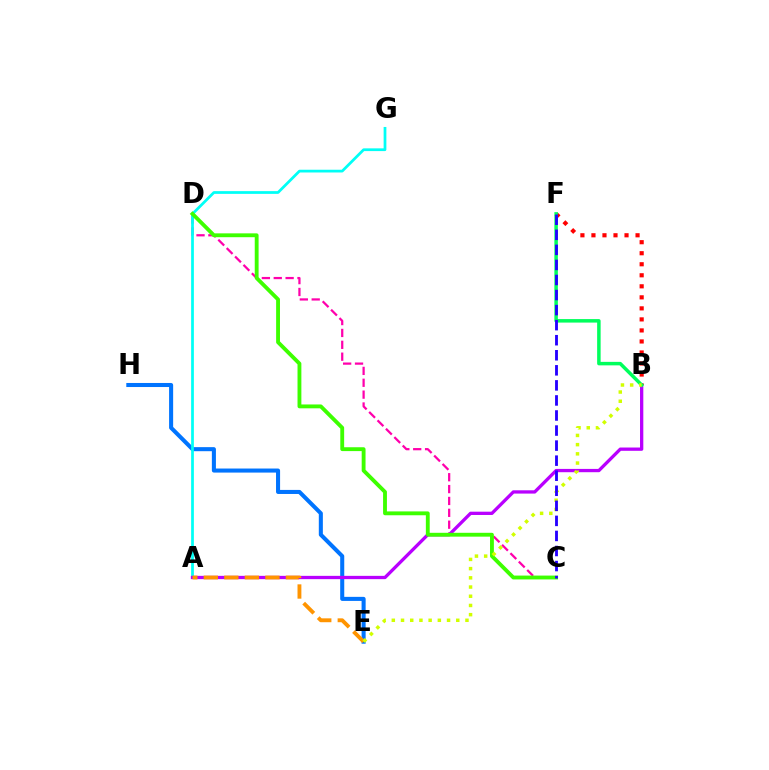{('C', 'D'): [{'color': '#ff00ac', 'line_style': 'dashed', 'thickness': 1.61}, {'color': '#3dff00', 'line_style': 'solid', 'thickness': 2.77}], ('E', 'H'): [{'color': '#0074ff', 'line_style': 'solid', 'thickness': 2.92}], ('A', 'G'): [{'color': '#00fff6', 'line_style': 'solid', 'thickness': 1.98}], ('A', 'B'): [{'color': '#b900ff', 'line_style': 'solid', 'thickness': 2.37}], ('B', 'F'): [{'color': '#ff0000', 'line_style': 'dotted', 'thickness': 3.0}, {'color': '#00ff5c', 'line_style': 'solid', 'thickness': 2.52}], ('A', 'E'): [{'color': '#ff9400', 'line_style': 'dashed', 'thickness': 2.79}], ('B', 'E'): [{'color': '#d1ff00', 'line_style': 'dotted', 'thickness': 2.5}], ('C', 'F'): [{'color': '#2500ff', 'line_style': 'dashed', 'thickness': 2.05}]}